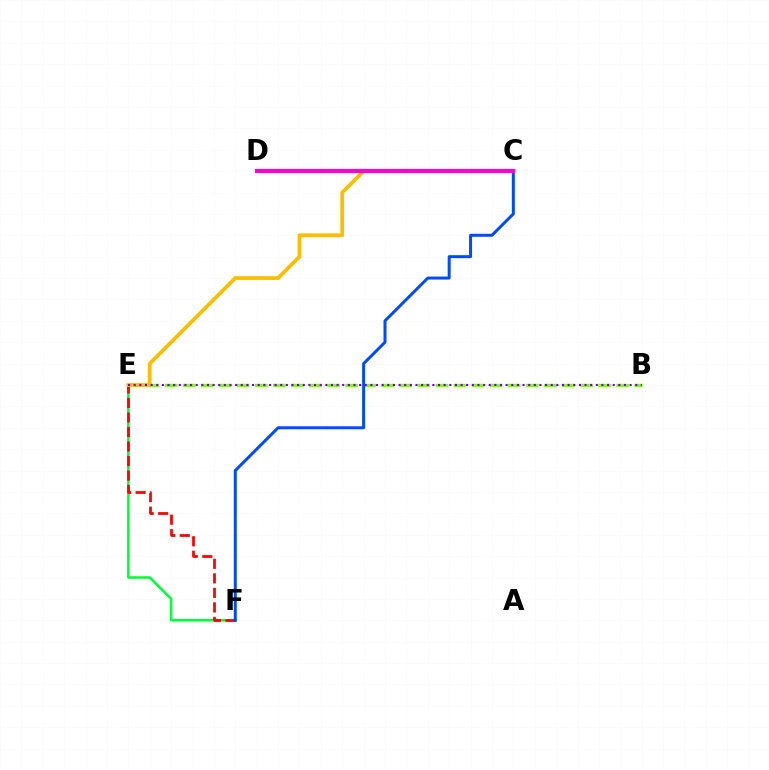{('C', 'D'): [{'color': '#00fff6', 'line_style': 'solid', 'thickness': 2.61}, {'color': '#ff00cf', 'line_style': 'solid', 'thickness': 2.99}], ('E', 'F'): [{'color': '#00ff39', 'line_style': 'solid', 'thickness': 1.84}, {'color': '#ff0000', 'line_style': 'dashed', 'thickness': 1.97}], ('B', 'E'): [{'color': '#84ff00', 'line_style': 'dashed', 'thickness': 2.45}, {'color': '#7200ff', 'line_style': 'dotted', 'thickness': 1.53}], ('C', 'E'): [{'color': '#ffbd00', 'line_style': 'solid', 'thickness': 2.71}], ('C', 'F'): [{'color': '#004bff', 'line_style': 'solid', 'thickness': 2.16}]}